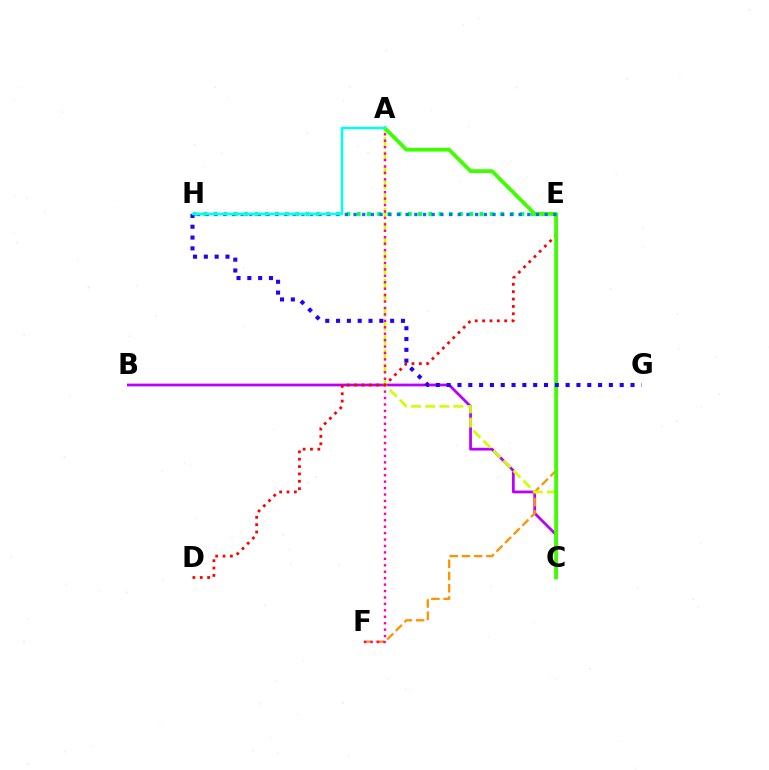{('B', 'C'): [{'color': '#b900ff', 'line_style': 'solid', 'thickness': 1.99}], ('E', 'F'): [{'color': '#ff9400', 'line_style': 'dashed', 'thickness': 1.66}], ('A', 'C'): [{'color': '#d1ff00', 'line_style': 'dashed', 'thickness': 1.92}, {'color': '#3dff00', 'line_style': 'solid', 'thickness': 2.71}], ('A', 'F'): [{'color': '#ff00ac', 'line_style': 'dotted', 'thickness': 1.75}], ('D', 'E'): [{'color': '#ff0000', 'line_style': 'dotted', 'thickness': 2.0}], ('E', 'H'): [{'color': '#00ff5c', 'line_style': 'dotted', 'thickness': 2.78}, {'color': '#0074ff', 'line_style': 'dotted', 'thickness': 2.36}], ('G', 'H'): [{'color': '#2500ff', 'line_style': 'dotted', 'thickness': 2.94}], ('A', 'H'): [{'color': '#00fff6', 'line_style': 'solid', 'thickness': 1.78}]}